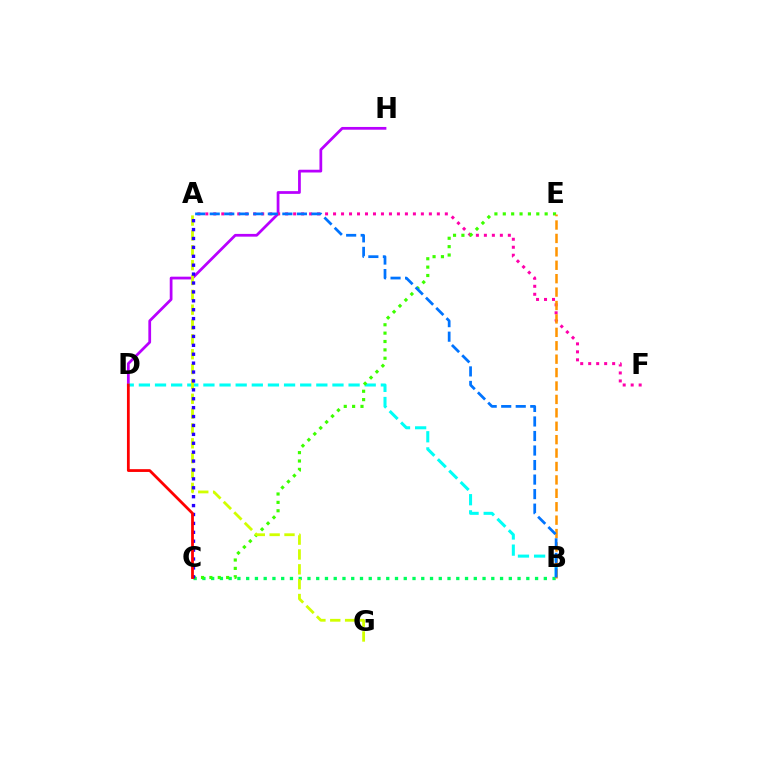{('D', 'H'): [{'color': '#b900ff', 'line_style': 'solid', 'thickness': 1.98}], ('B', 'C'): [{'color': '#00ff5c', 'line_style': 'dotted', 'thickness': 2.38}], ('B', 'D'): [{'color': '#00fff6', 'line_style': 'dashed', 'thickness': 2.19}], ('A', 'F'): [{'color': '#ff00ac', 'line_style': 'dotted', 'thickness': 2.17}], ('C', 'E'): [{'color': '#3dff00', 'line_style': 'dotted', 'thickness': 2.27}], ('A', 'G'): [{'color': '#d1ff00', 'line_style': 'dashed', 'thickness': 2.02}], ('A', 'C'): [{'color': '#2500ff', 'line_style': 'dotted', 'thickness': 2.42}], ('B', 'E'): [{'color': '#ff9400', 'line_style': 'dashed', 'thickness': 1.82}], ('C', 'D'): [{'color': '#ff0000', 'line_style': 'solid', 'thickness': 2.0}], ('A', 'B'): [{'color': '#0074ff', 'line_style': 'dashed', 'thickness': 1.97}]}